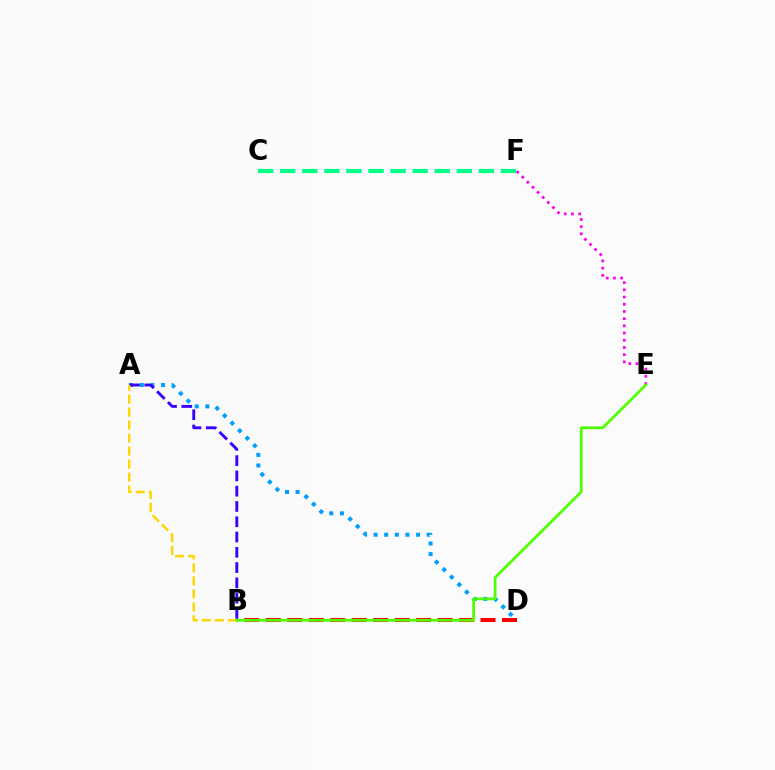{('E', 'F'): [{'color': '#ff00ed', 'line_style': 'dotted', 'thickness': 1.96}], ('A', 'D'): [{'color': '#009eff', 'line_style': 'dotted', 'thickness': 2.89}], ('C', 'F'): [{'color': '#00ff86', 'line_style': 'dashed', 'thickness': 3.0}], ('B', 'D'): [{'color': '#ff0000', 'line_style': 'dashed', 'thickness': 2.92}], ('A', 'B'): [{'color': '#3700ff', 'line_style': 'dashed', 'thickness': 2.08}, {'color': '#ffd500', 'line_style': 'dashed', 'thickness': 1.76}], ('B', 'E'): [{'color': '#4fff00', 'line_style': 'solid', 'thickness': 1.97}]}